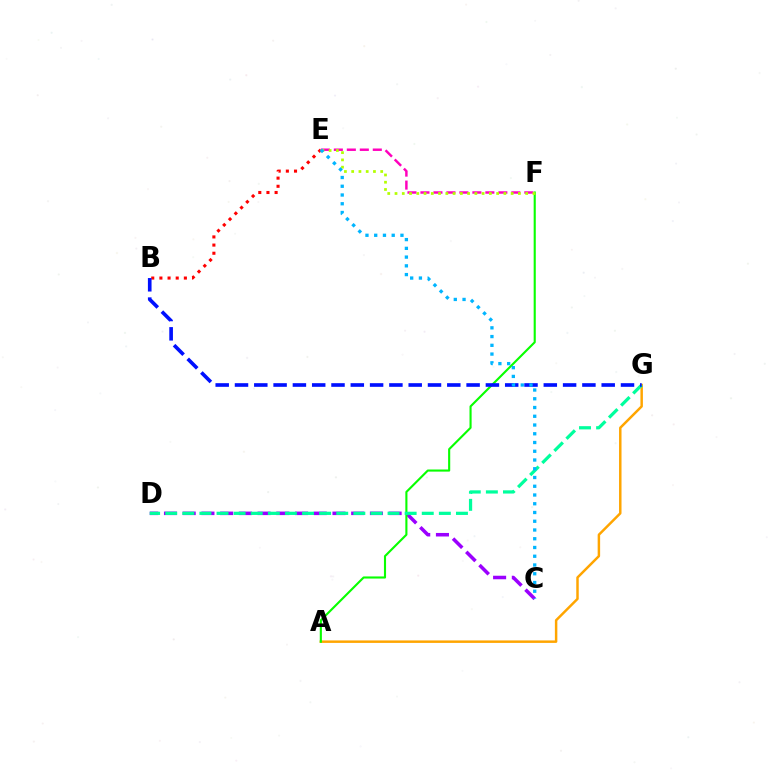{('A', 'G'): [{'color': '#ffa500', 'line_style': 'solid', 'thickness': 1.78}], ('B', 'E'): [{'color': '#ff0000', 'line_style': 'dotted', 'thickness': 2.22}], ('E', 'F'): [{'color': '#ff00bd', 'line_style': 'dashed', 'thickness': 1.76}, {'color': '#b3ff00', 'line_style': 'dotted', 'thickness': 1.97}], ('C', 'D'): [{'color': '#9b00ff', 'line_style': 'dashed', 'thickness': 2.54}], ('A', 'F'): [{'color': '#08ff00', 'line_style': 'solid', 'thickness': 1.52}], ('D', 'G'): [{'color': '#00ff9d', 'line_style': 'dashed', 'thickness': 2.32}], ('B', 'G'): [{'color': '#0010ff', 'line_style': 'dashed', 'thickness': 2.62}], ('C', 'E'): [{'color': '#00b5ff', 'line_style': 'dotted', 'thickness': 2.38}]}